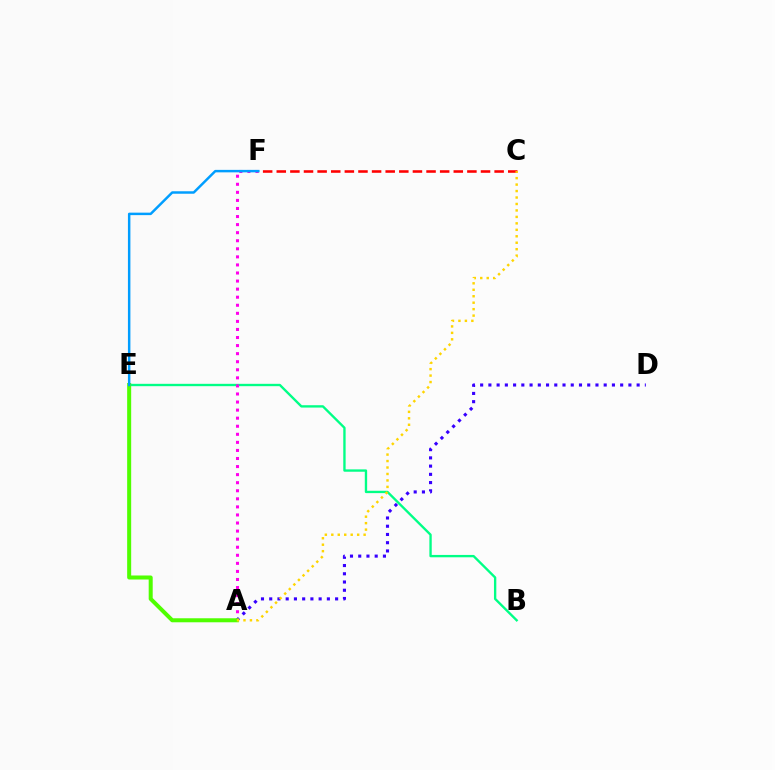{('B', 'E'): [{'color': '#00ff86', 'line_style': 'solid', 'thickness': 1.69}], ('A', 'D'): [{'color': '#3700ff', 'line_style': 'dotted', 'thickness': 2.24}], ('A', 'F'): [{'color': '#ff00ed', 'line_style': 'dotted', 'thickness': 2.19}], ('A', 'E'): [{'color': '#4fff00', 'line_style': 'solid', 'thickness': 2.89}], ('C', 'F'): [{'color': '#ff0000', 'line_style': 'dashed', 'thickness': 1.85}], ('A', 'C'): [{'color': '#ffd500', 'line_style': 'dotted', 'thickness': 1.76}], ('E', 'F'): [{'color': '#009eff', 'line_style': 'solid', 'thickness': 1.78}]}